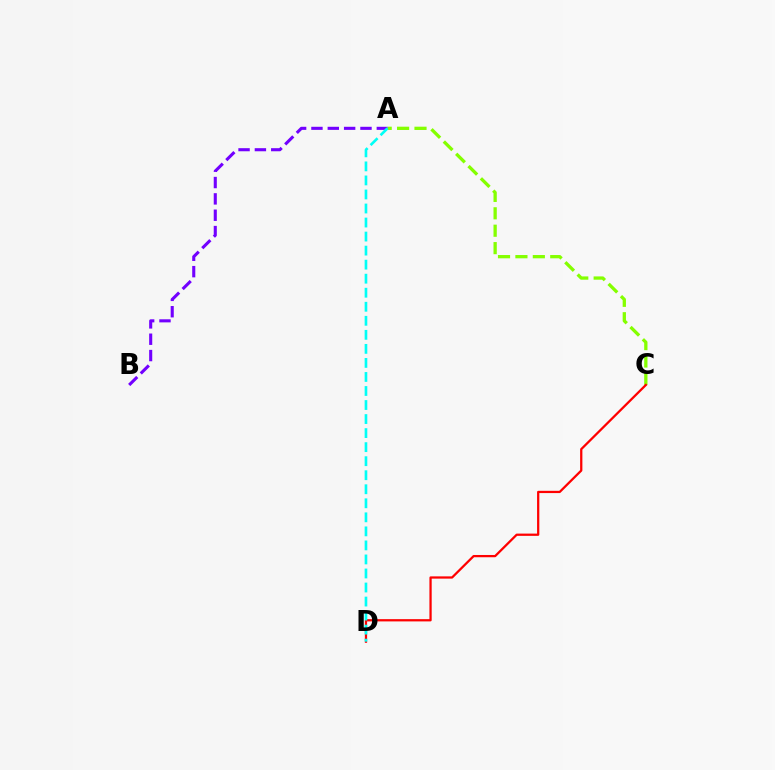{('A', 'C'): [{'color': '#84ff00', 'line_style': 'dashed', 'thickness': 2.37}], ('C', 'D'): [{'color': '#ff0000', 'line_style': 'solid', 'thickness': 1.63}], ('A', 'B'): [{'color': '#7200ff', 'line_style': 'dashed', 'thickness': 2.22}], ('A', 'D'): [{'color': '#00fff6', 'line_style': 'dashed', 'thickness': 1.91}]}